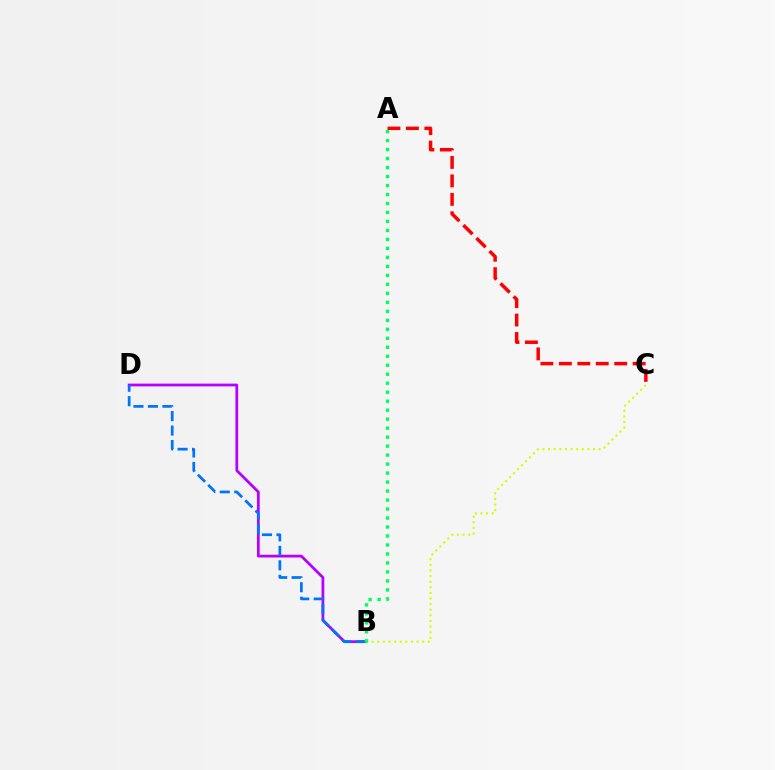{('B', 'D'): [{'color': '#b900ff', 'line_style': 'solid', 'thickness': 1.99}, {'color': '#0074ff', 'line_style': 'dashed', 'thickness': 1.97}], ('A', 'C'): [{'color': '#ff0000', 'line_style': 'dashed', 'thickness': 2.51}], ('B', 'C'): [{'color': '#d1ff00', 'line_style': 'dotted', 'thickness': 1.53}], ('A', 'B'): [{'color': '#00ff5c', 'line_style': 'dotted', 'thickness': 2.44}]}